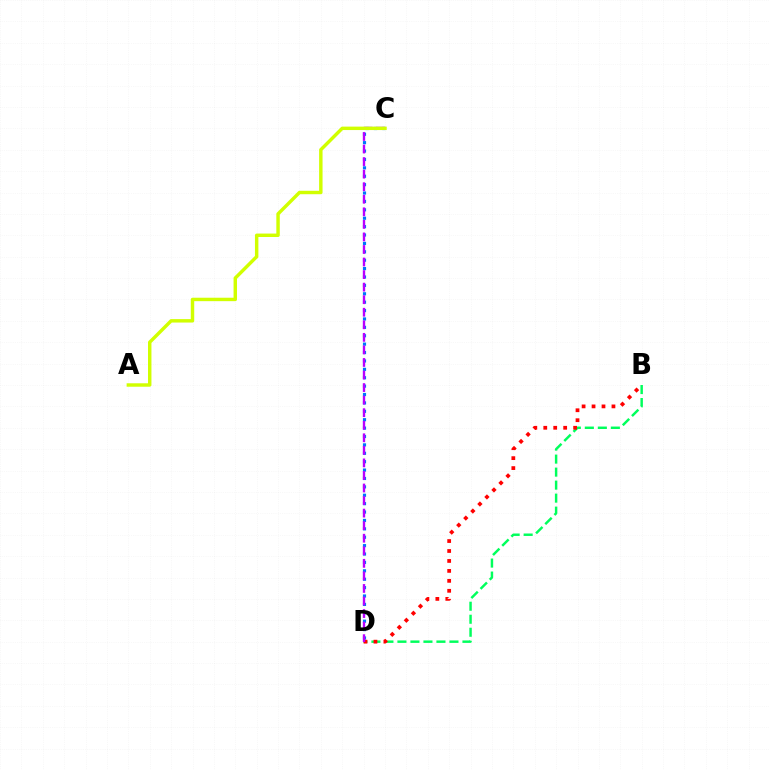{('C', 'D'): [{'color': '#0074ff', 'line_style': 'dotted', 'thickness': 2.28}, {'color': '#b900ff', 'line_style': 'dashed', 'thickness': 1.71}], ('B', 'D'): [{'color': '#00ff5c', 'line_style': 'dashed', 'thickness': 1.77}, {'color': '#ff0000', 'line_style': 'dotted', 'thickness': 2.7}], ('A', 'C'): [{'color': '#d1ff00', 'line_style': 'solid', 'thickness': 2.47}]}